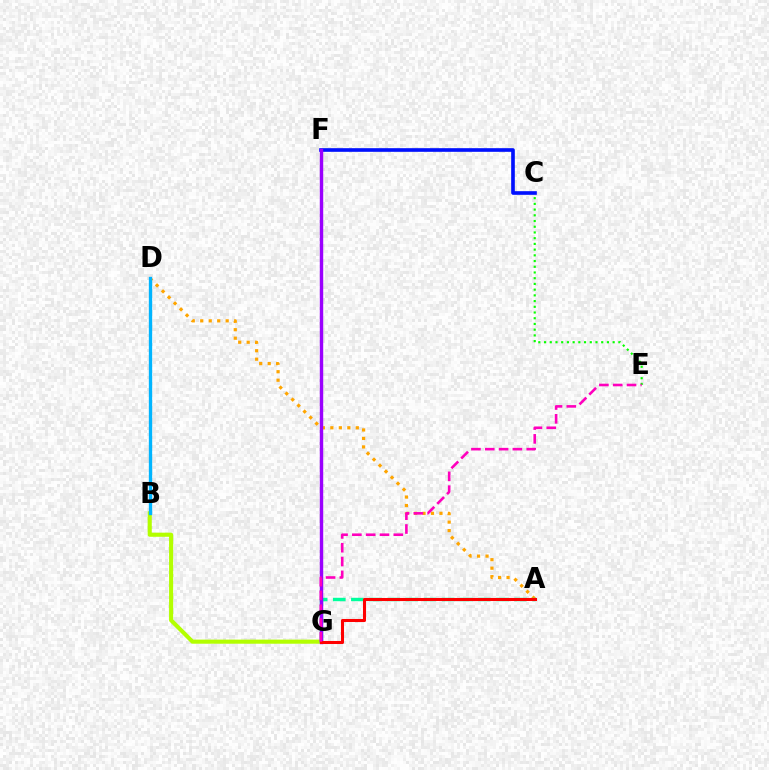{('B', 'G'): [{'color': '#b3ff00', 'line_style': 'solid', 'thickness': 2.95}], ('C', 'E'): [{'color': '#08ff00', 'line_style': 'dotted', 'thickness': 1.55}], ('A', 'D'): [{'color': '#ffa500', 'line_style': 'dotted', 'thickness': 2.3}], ('A', 'G'): [{'color': '#00ff9d', 'line_style': 'dashed', 'thickness': 2.46}, {'color': '#ff0000', 'line_style': 'solid', 'thickness': 2.19}], ('B', 'D'): [{'color': '#00b5ff', 'line_style': 'solid', 'thickness': 2.4}], ('C', 'F'): [{'color': '#0010ff', 'line_style': 'solid', 'thickness': 2.62}], ('F', 'G'): [{'color': '#9b00ff', 'line_style': 'solid', 'thickness': 2.46}], ('E', 'G'): [{'color': '#ff00bd', 'line_style': 'dashed', 'thickness': 1.88}]}